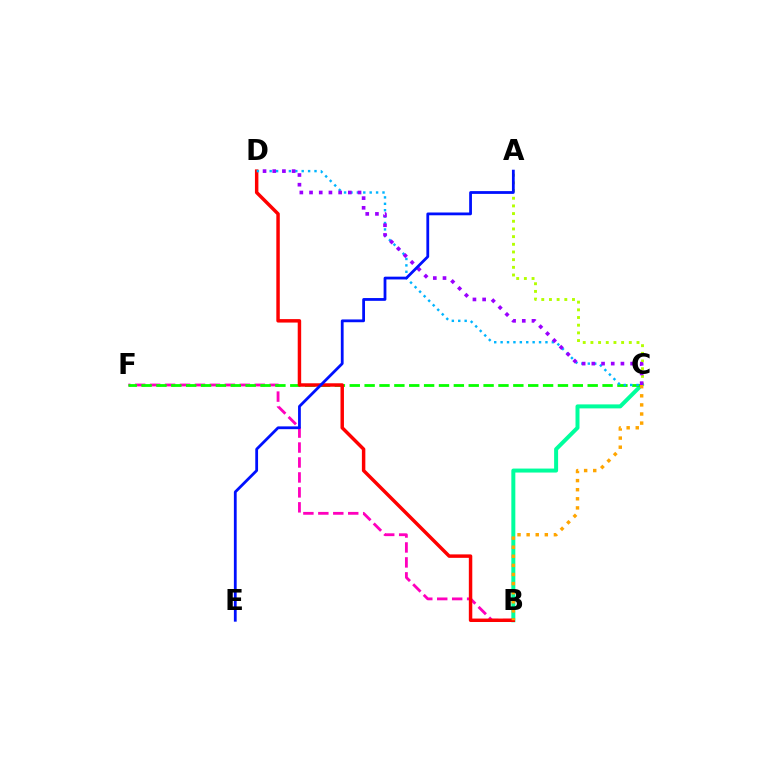{('A', 'C'): [{'color': '#b3ff00', 'line_style': 'dotted', 'thickness': 2.09}], ('B', 'C'): [{'color': '#00ff9d', 'line_style': 'solid', 'thickness': 2.87}, {'color': '#ffa500', 'line_style': 'dotted', 'thickness': 2.47}], ('B', 'F'): [{'color': '#ff00bd', 'line_style': 'dashed', 'thickness': 2.03}], ('C', 'F'): [{'color': '#08ff00', 'line_style': 'dashed', 'thickness': 2.02}], ('B', 'D'): [{'color': '#ff0000', 'line_style': 'solid', 'thickness': 2.49}], ('C', 'D'): [{'color': '#00b5ff', 'line_style': 'dotted', 'thickness': 1.74}, {'color': '#9b00ff', 'line_style': 'dotted', 'thickness': 2.64}], ('A', 'E'): [{'color': '#0010ff', 'line_style': 'solid', 'thickness': 2.01}]}